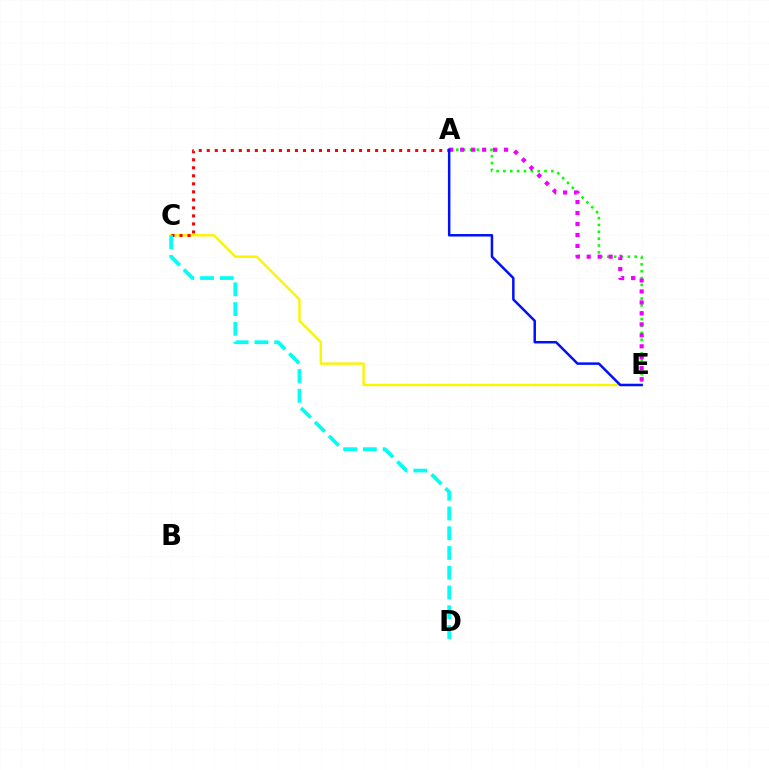{('C', 'E'): [{'color': '#fcf500', 'line_style': 'solid', 'thickness': 1.75}], ('A', 'E'): [{'color': '#08ff00', 'line_style': 'dotted', 'thickness': 1.86}, {'color': '#ee00ff', 'line_style': 'dotted', 'thickness': 2.98}, {'color': '#0010ff', 'line_style': 'solid', 'thickness': 1.79}], ('A', 'C'): [{'color': '#ff0000', 'line_style': 'dotted', 'thickness': 2.18}], ('C', 'D'): [{'color': '#00fff6', 'line_style': 'dashed', 'thickness': 2.68}]}